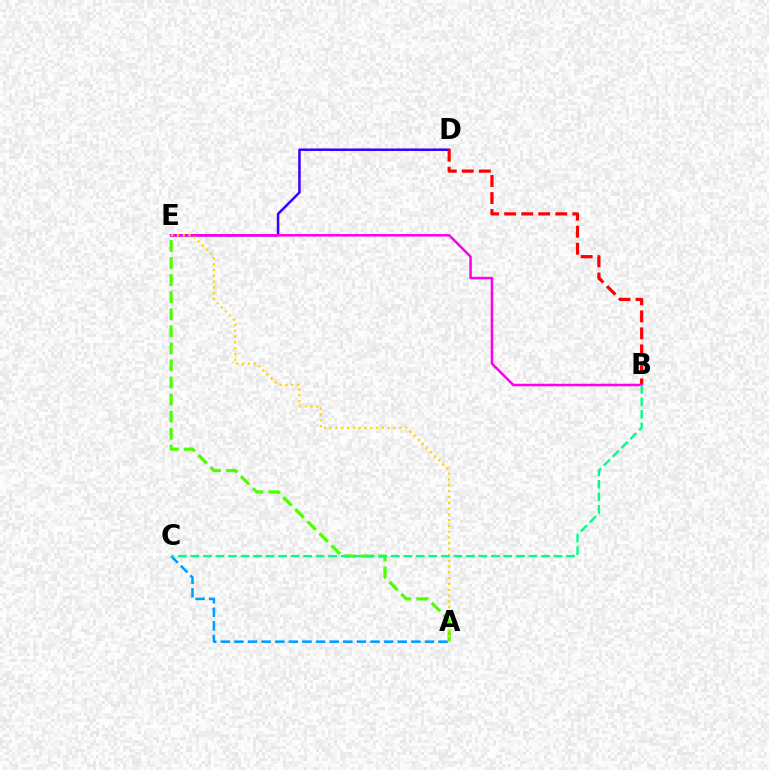{('D', 'E'): [{'color': '#3700ff', 'line_style': 'solid', 'thickness': 1.8}], ('A', 'C'): [{'color': '#009eff', 'line_style': 'dashed', 'thickness': 1.85}], ('B', 'D'): [{'color': '#ff0000', 'line_style': 'dashed', 'thickness': 2.31}], ('B', 'E'): [{'color': '#ff00ed', 'line_style': 'solid', 'thickness': 1.81}], ('A', 'E'): [{'color': '#4fff00', 'line_style': 'dashed', 'thickness': 2.32}, {'color': '#ffd500', 'line_style': 'dotted', 'thickness': 1.58}], ('B', 'C'): [{'color': '#00ff86', 'line_style': 'dashed', 'thickness': 1.7}]}